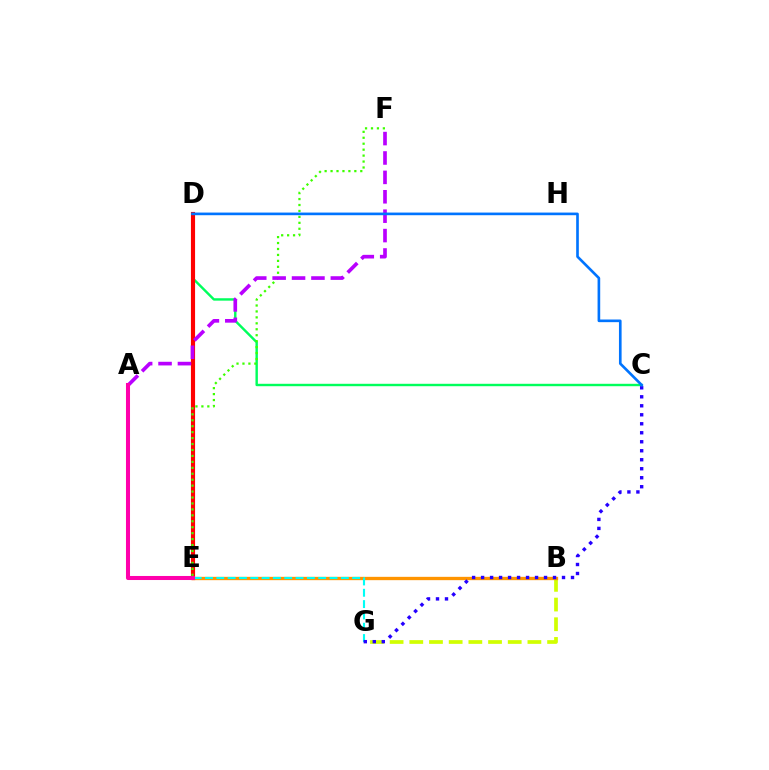{('C', 'D'): [{'color': '#00ff5c', 'line_style': 'solid', 'thickness': 1.74}, {'color': '#0074ff', 'line_style': 'solid', 'thickness': 1.9}], ('B', 'G'): [{'color': '#d1ff00', 'line_style': 'dashed', 'thickness': 2.67}], ('B', 'E'): [{'color': '#ff9400', 'line_style': 'solid', 'thickness': 2.4}], ('D', 'E'): [{'color': '#ff0000', 'line_style': 'solid', 'thickness': 2.98}], ('E', 'F'): [{'color': '#3dff00', 'line_style': 'dotted', 'thickness': 1.61}], ('E', 'G'): [{'color': '#00fff6', 'line_style': 'dashed', 'thickness': 1.54}], ('A', 'F'): [{'color': '#b900ff', 'line_style': 'dashed', 'thickness': 2.64}], ('C', 'G'): [{'color': '#2500ff', 'line_style': 'dotted', 'thickness': 2.44}], ('A', 'E'): [{'color': '#ff00ac', 'line_style': 'solid', 'thickness': 2.92}]}